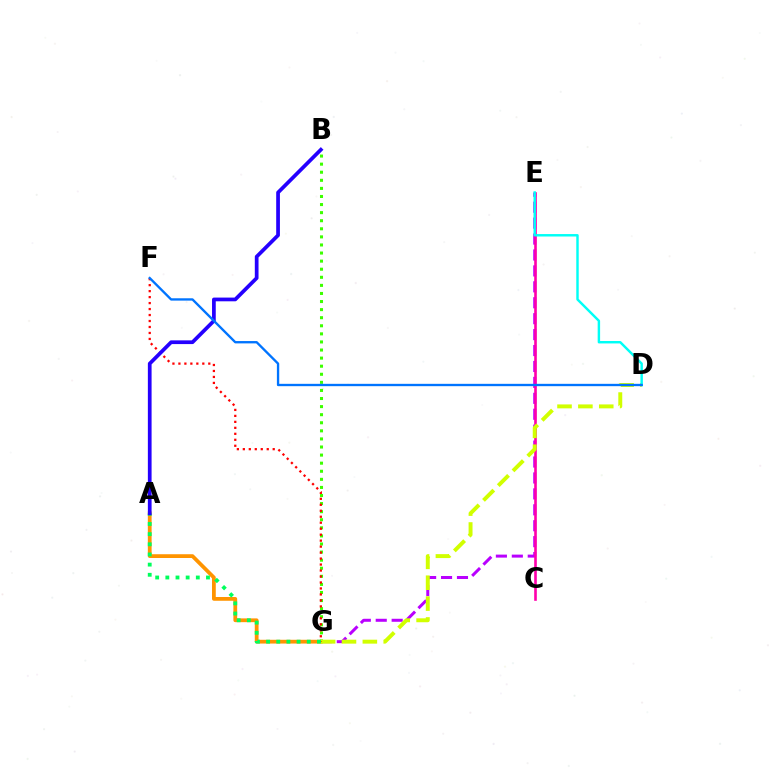{('A', 'G'): [{'color': '#ff9400', 'line_style': 'solid', 'thickness': 2.72}, {'color': '#00ff5c', 'line_style': 'dotted', 'thickness': 2.76}], ('B', 'G'): [{'color': '#3dff00', 'line_style': 'dotted', 'thickness': 2.2}], ('E', 'G'): [{'color': '#b900ff', 'line_style': 'dashed', 'thickness': 2.16}], ('C', 'E'): [{'color': '#ff00ac', 'line_style': 'solid', 'thickness': 1.89}], ('D', 'G'): [{'color': '#d1ff00', 'line_style': 'dashed', 'thickness': 2.83}], ('F', 'G'): [{'color': '#ff0000', 'line_style': 'dotted', 'thickness': 1.62}], ('A', 'B'): [{'color': '#2500ff', 'line_style': 'solid', 'thickness': 2.68}], ('D', 'E'): [{'color': '#00fff6', 'line_style': 'solid', 'thickness': 1.76}], ('D', 'F'): [{'color': '#0074ff', 'line_style': 'solid', 'thickness': 1.69}]}